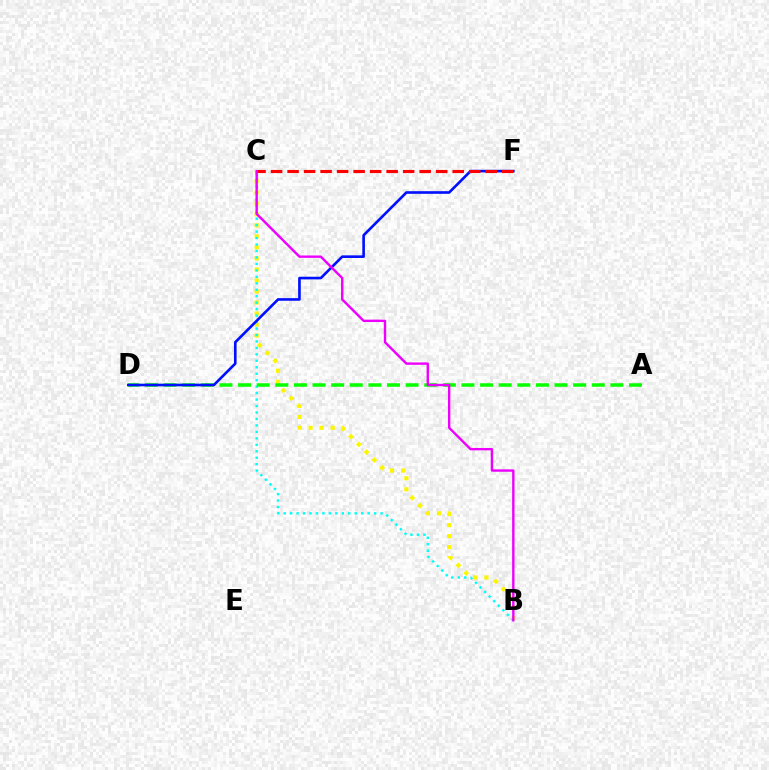{('B', 'C'): [{'color': '#fcf500', 'line_style': 'dotted', 'thickness': 2.99}, {'color': '#00fff6', 'line_style': 'dotted', 'thickness': 1.76}, {'color': '#ee00ff', 'line_style': 'solid', 'thickness': 1.72}], ('A', 'D'): [{'color': '#08ff00', 'line_style': 'dashed', 'thickness': 2.53}], ('D', 'F'): [{'color': '#0010ff', 'line_style': 'solid', 'thickness': 1.9}], ('C', 'F'): [{'color': '#ff0000', 'line_style': 'dashed', 'thickness': 2.24}]}